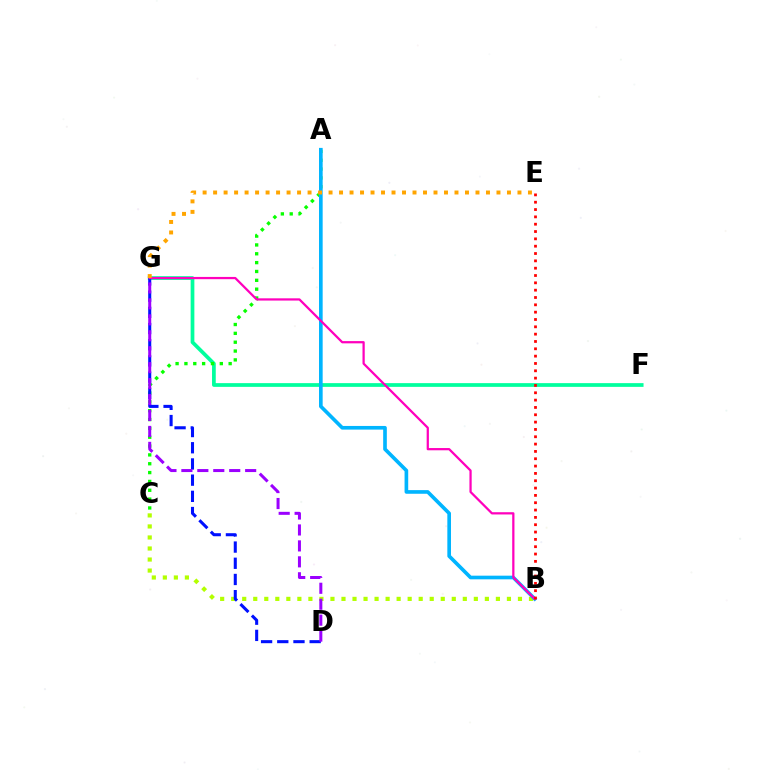{('F', 'G'): [{'color': '#00ff9d', 'line_style': 'solid', 'thickness': 2.68}], ('A', 'C'): [{'color': '#08ff00', 'line_style': 'dotted', 'thickness': 2.4}], ('B', 'C'): [{'color': '#b3ff00', 'line_style': 'dotted', 'thickness': 3.0}], ('A', 'B'): [{'color': '#00b5ff', 'line_style': 'solid', 'thickness': 2.63}], ('D', 'G'): [{'color': '#0010ff', 'line_style': 'dashed', 'thickness': 2.2}, {'color': '#9b00ff', 'line_style': 'dashed', 'thickness': 2.17}], ('B', 'G'): [{'color': '#ff00bd', 'line_style': 'solid', 'thickness': 1.62}], ('B', 'E'): [{'color': '#ff0000', 'line_style': 'dotted', 'thickness': 1.99}], ('E', 'G'): [{'color': '#ffa500', 'line_style': 'dotted', 'thickness': 2.85}]}